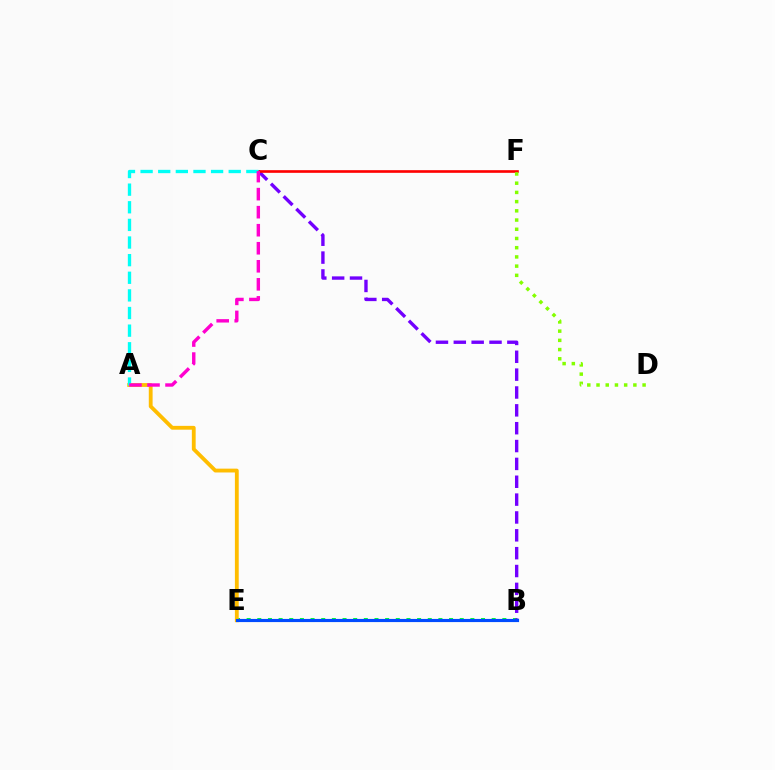{('B', 'E'): [{'color': '#00ff39', 'line_style': 'dotted', 'thickness': 2.89}, {'color': '#004bff', 'line_style': 'solid', 'thickness': 2.27}], ('B', 'C'): [{'color': '#7200ff', 'line_style': 'dashed', 'thickness': 2.43}], ('A', 'E'): [{'color': '#ffbd00', 'line_style': 'solid', 'thickness': 2.75}], ('C', 'F'): [{'color': '#ff0000', 'line_style': 'solid', 'thickness': 1.91}], ('D', 'F'): [{'color': '#84ff00', 'line_style': 'dotted', 'thickness': 2.5}], ('A', 'C'): [{'color': '#00fff6', 'line_style': 'dashed', 'thickness': 2.39}, {'color': '#ff00cf', 'line_style': 'dashed', 'thickness': 2.45}]}